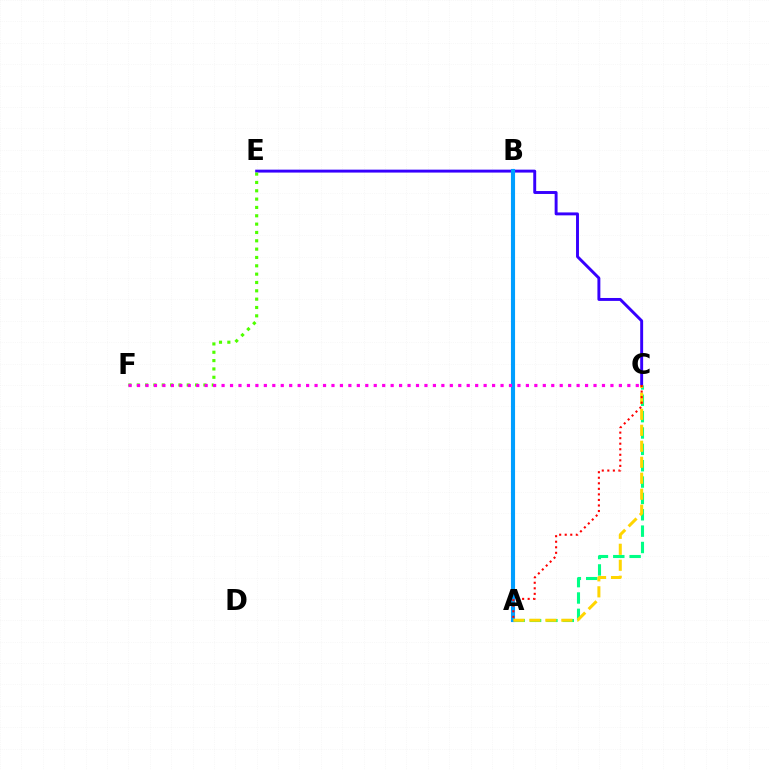{('A', 'C'): [{'color': '#00ff86', 'line_style': 'dashed', 'thickness': 2.22}, {'color': '#ffd500', 'line_style': 'dashed', 'thickness': 2.17}, {'color': '#ff0000', 'line_style': 'dotted', 'thickness': 1.51}], ('C', 'E'): [{'color': '#3700ff', 'line_style': 'solid', 'thickness': 2.11}], ('A', 'B'): [{'color': '#009eff', 'line_style': 'solid', 'thickness': 2.96}], ('E', 'F'): [{'color': '#4fff00', 'line_style': 'dotted', 'thickness': 2.27}], ('C', 'F'): [{'color': '#ff00ed', 'line_style': 'dotted', 'thickness': 2.3}]}